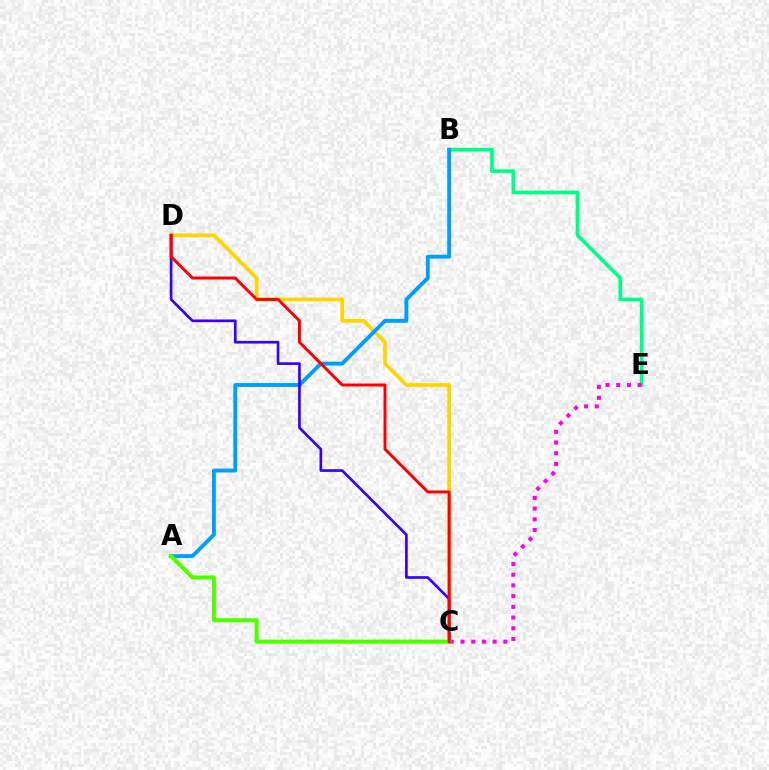{('B', 'E'): [{'color': '#00ff86', 'line_style': 'solid', 'thickness': 2.64}], ('C', 'D'): [{'color': '#ffd500', 'line_style': 'solid', 'thickness': 2.67}, {'color': '#3700ff', 'line_style': 'solid', 'thickness': 1.92}, {'color': '#ff0000', 'line_style': 'solid', 'thickness': 2.13}], ('A', 'B'): [{'color': '#009eff', 'line_style': 'solid', 'thickness': 2.79}], ('C', 'E'): [{'color': '#ff00ed', 'line_style': 'dotted', 'thickness': 2.91}], ('A', 'C'): [{'color': '#4fff00', 'line_style': 'solid', 'thickness': 2.93}]}